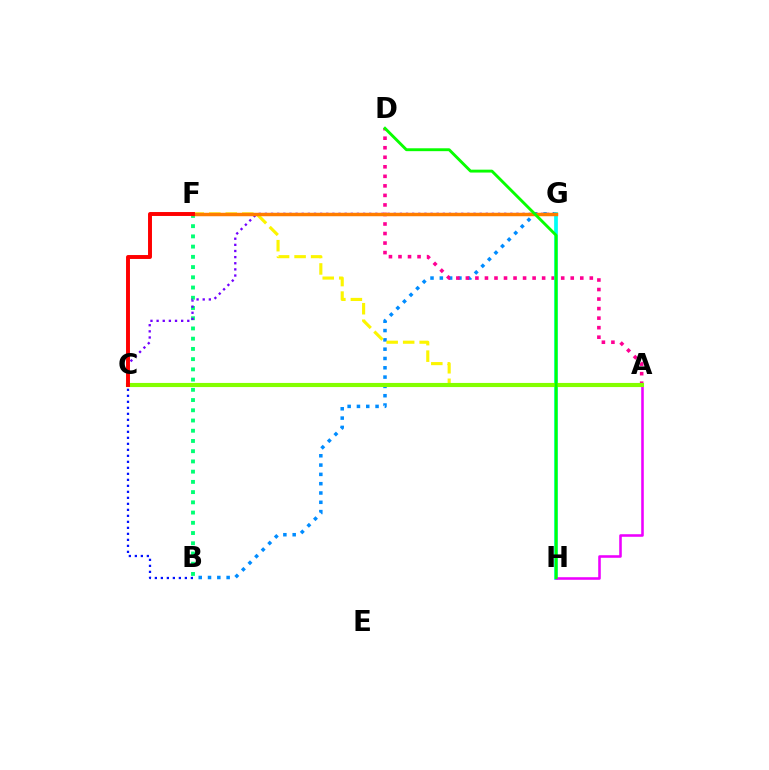{('B', 'F'): [{'color': '#00ff74', 'line_style': 'dotted', 'thickness': 2.78}], ('B', 'G'): [{'color': '#008cff', 'line_style': 'dotted', 'thickness': 2.53}], ('B', 'C'): [{'color': '#0010ff', 'line_style': 'dotted', 'thickness': 1.63}], ('A', 'D'): [{'color': '#ff0094', 'line_style': 'dotted', 'thickness': 2.59}], ('C', 'G'): [{'color': '#7200ff', 'line_style': 'dotted', 'thickness': 1.67}], ('A', 'F'): [{'color': '#fcf500', 'line_style': 'dashed', 'thickness': 2.24}], ('G', 'H'): [{'color': '#00fff6', 'line_style': 'solid', 'thickness': 2.68}], ('A', 'H'): [{'color': '#ee00ff', 'line_style': 'solid', 'thickness': 1.85}], ('F', 'G'): [{'color': '#ff7c00', 'line_style': 'solid', 'thickness': 2.49}], ('A', 'C'): [{'color': '#84ff00', 'line_style': 'solid', 'thickness': 2.97}], ('C', 'F'): [{'color': '#ff0000', 'line_style': 'solid', 'thickness': 2.83}], ('D', 'H'): [{'color': '#08ff00', 'line_style': 'solid', 'thickness': 2.08}]}